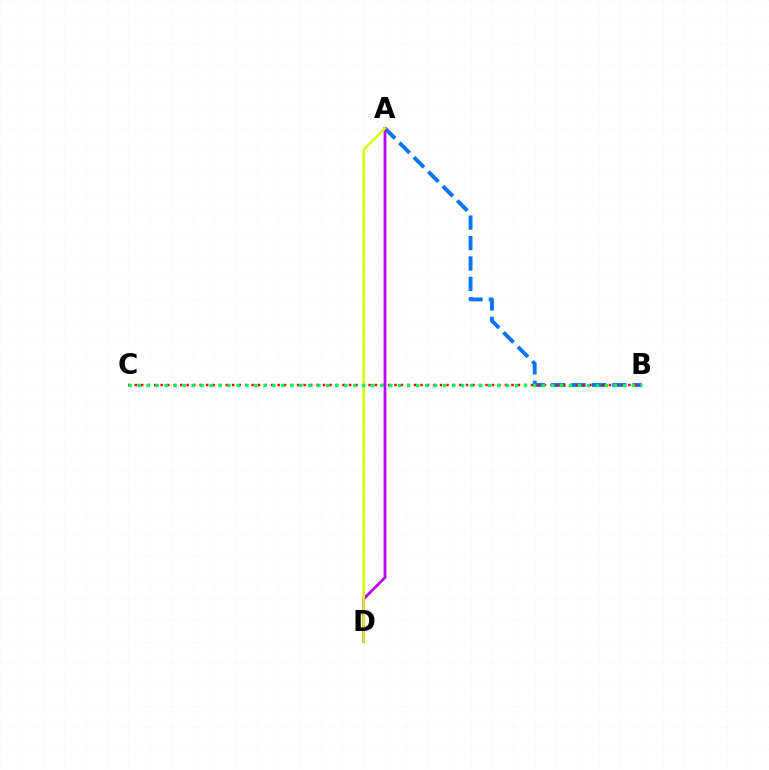{('A', 'B'): [{'color': '#0074ff', 'line_style': 'dashed', 'thickness': 2.78}], ('B', 'C'): [{'color': '#ff0000', 'line_style': 'dotted', 'thickness': 1.76}, {'color': '#00ff5c', 'line_style': 'dotted', 'thickness': 2.44}], ('A', 'D'): [{'color': '#b900ff', 'line_style': 'solid', 'thickness': 2.04}, {'color': '#d1ff00', 'line_style': 'solid', 'thickness': 1.78}]}